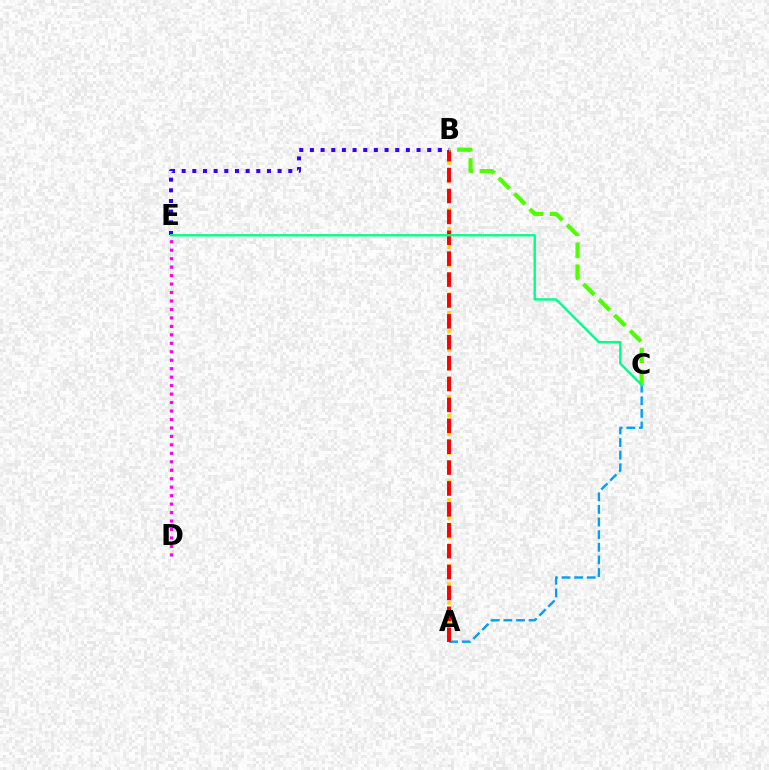{('A', 'C'): [{'color': '#009eff', 'line_style': 'dashed', 'thickness': 1.72}], ('A', 'B'): [{'color': '#ffd500', 'line_style': 'dotted', 'thickness': 2.54}, {'color': '#ff0000', 'line_style': 'dashed', 'thickness': 2.84}], ('D', 'E'): [{'color': '#ff00ed', 'line_style': 'dotted', 'thickness': 2.3}], ('B', 'E'): [{'color': '#3700ff', 'line_style': 'dotted', 'thickness': 2.9}], ('B', 'C'): [{'color': '#4fff00', 'line_style': 'dashed', 'thickness': 2.98}], ('C', 'E'): [{'color': '#00ff86', 'line_style': 'solid', 'thickness': 1.69}]}